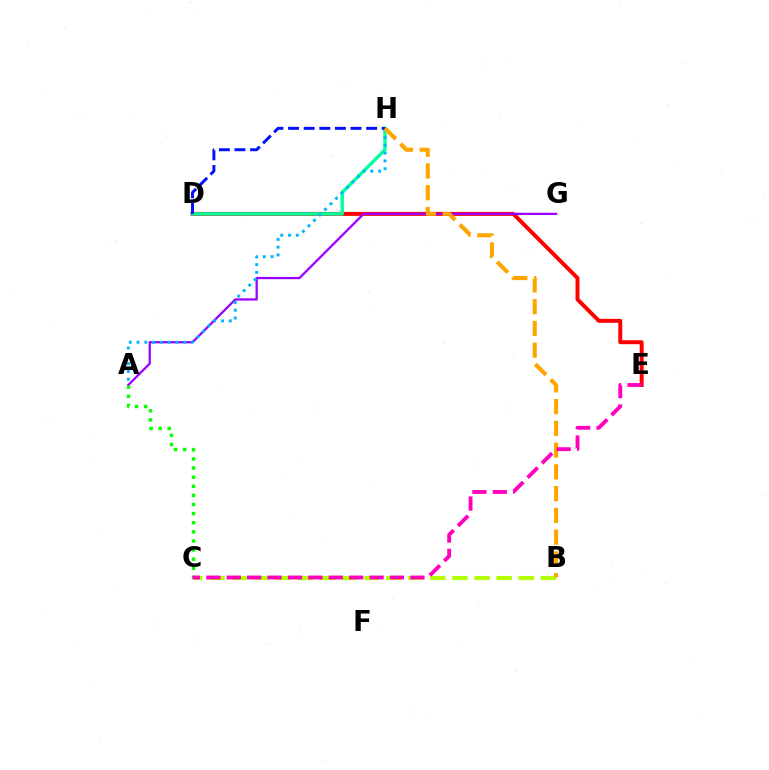{('D', 'E'): [{'color': '#ff0000', 'line_style': 'solid', 'thickness': 2.84}], ('D', 'H'): [{'color': '#00ff9d', 'line_style': 'solid', 'thickness': 2.45}, {'color': '#0010ff', 'line_style': 'dashed', 'thickness': 2.12}], ('A', 'G'): [{'color': '#9b00ff', 'line_style': 'solid', 'thickness': 1.64}], ('B', 'C'): [{'color': '#b3ff00', 'line_style': 'dashed', 'thickness': 3.0}], ('A', 'H'): [{'color': '#00b5ff', 'line_style': 'dotted', 'thickness': 2.11}], ('B', 'H'): [{'color': '#ffa500', 'line_style': 'dashed', 'thickness': 2.96}], ('A', 'C'): [{'color': '#08ff00', 'line_style': 'dotted', 'thickness': 2.48}], ('C', 'E'): [{'color': '#ff00bd', 'line_style': 'dashed', 'thickness': 2.77}]}